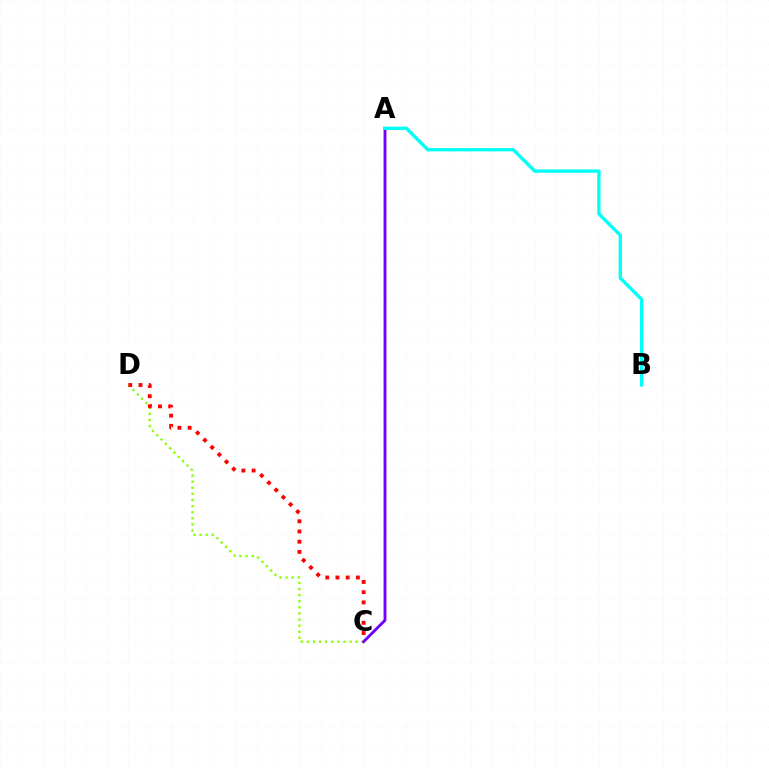{('C', 'D'): [{'color': '#84ff00', 'line_style': 'dotted', 'thickness': 1.66}, {'color': '#ff0000', 'line_style': 'dotted', 'thickness': 2.77}], ('A', 'C'): [{'color': '#7200ff', 'line_style': 'solid', 'thickness': 2.06}], ('A', 'B'): [{'color': '#00fff6', 'line_style': 'solid', 'thickness': 2.4}]}